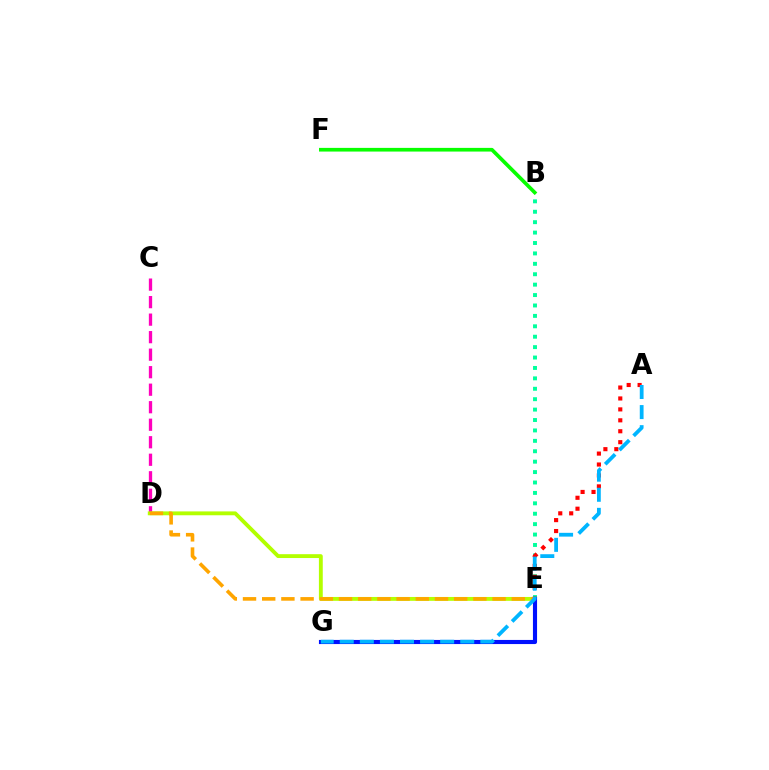{('B', 'F'): [{'color': '#9b00ff', 'line_style': 'dotted', 'thickness': 1.84}, {'color': '#08ff00', 'line_style': 'solid', 'thickness': 2.64}], ('C', 'D'): [{'color': '#ff00bd', 'line_style': 'dashed', 'thickness': 2.38}], ('B', 'E'): [{'color': '#00ff9d', 'line_style': 'dotted', 'thickness': 2.83}], ('D', 'E'): [{'color': '#b3ff00', 'line_style': 'solid', 'thickness': 2.78}, {'color': '#ffa500', 'line_style': 'dashed', 'thickness': 2.61}], ('A', 'E'): [{'color': '#ff0000', 'line_style': 'dotted', 'thickness': 2.97}], ('E', 'G'): [{'color': '#0010ff', 'line_style': 'solid', 'thickness': 2.96}], ('A', 'G'): [{'color': '#00b5ff', 'line_style': 'dashed', 'thickness': 2.73}]}